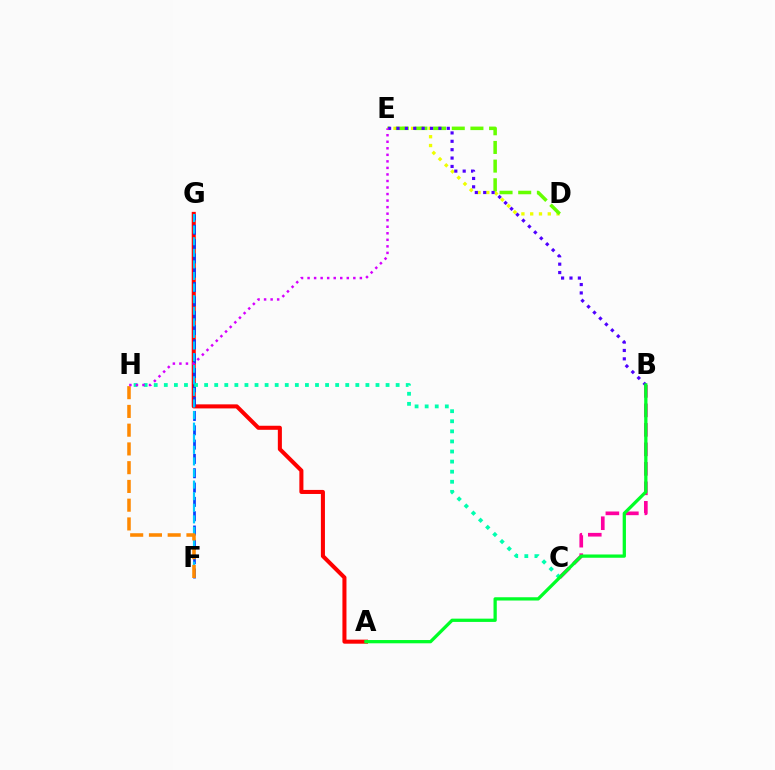{('D', 'E'): [{'color': '#eeff00', 'line_style': 'dotted', 'thickness': 2.39}, {'color': '#66ff00', 'line_style': 'dashed', 'thickness': 2.53}], ('A', 'G'): [{'color': '#ff0000', 'line_style': 'solid', 'thickness': 2.92}], ('F', 'G'): [{'color': '#003fff', 'line_style': 'dashed', 'thickness': 1.95}, {'color': '#00c7ff', 'line_style': 'dashed', 'thickness': 1.57}], ('B', 'C'): [{'color': '#ff00a0', 'line_style': 'dashed', 'thickness': 2.65}], ('C', 'H'): [{'color': '#00ffaf', 'line_style': 'dotted', 'thickness': 2.74}], ('B', 'E'): [{'color': '#4f00ff', 'line_style': 'dotted', 'thickness': 2.28}], ('F', 'H'): [{'color': '#ff8800', 'line_style': 'dashed', 'thickness': 2.55}], ('E', 'H'): [{'color': '#d600ff', 'line_style': 'dotted', 'thickness': 1.78}], ('A', 'B'): [{'color': '#00ff27', 'line_style': 'solid', 'thickness': 2.36}]}